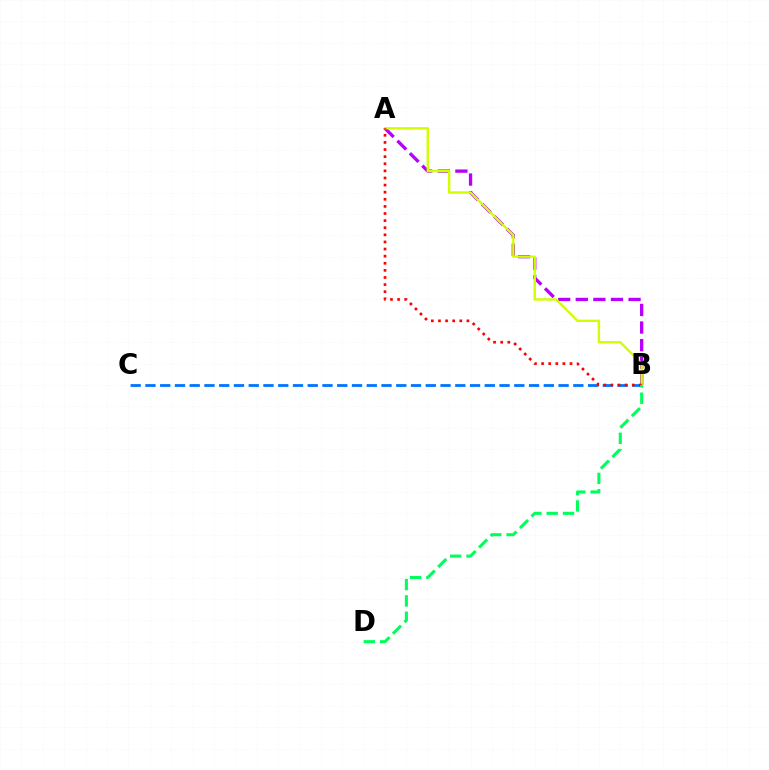{('B', 'C'): [{'color': '#0074ff', 'line_style': 'dashed', 'thickness': 2.0}], ('A', 'B'): [{'color': '#b900ff', 'line_style': 'dashed', 'thickness': 2.39}, {'color': '#d1ff00', 'line_style': 'solid', 'thickness': 1.73}, {'color': '#ff0000', 'line_style': 'dotted', 'thickness': 1.93}], ('B', 'D'): [{'color': '#00ff5c', 'line_style': 'dashed', 'thickness': 2.22}]}